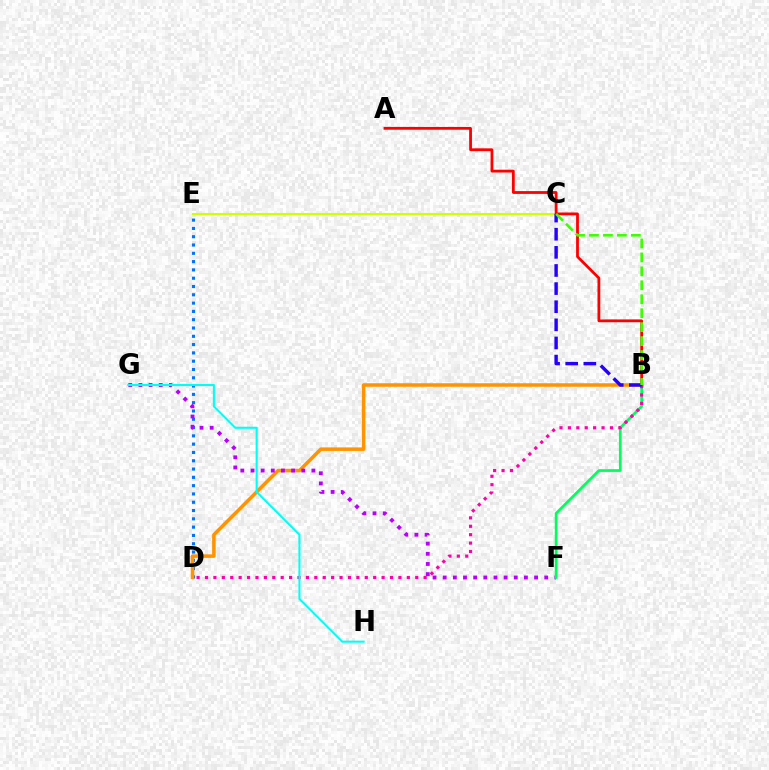{('C', 'E'): [{'color': '#d1ff00', 'line_style': 'solid', 'thickness': 1.54}], ('D', 'E'): [{'color': '#0074ff', 'line_style': 'dotted', 'thickness': 2.25}], ('B', 'D'): [{'color': '#ff9400', 'line_style': 'solid', 'thickness': 2.54}, {'color': '#ff00ac', 'line_style': 'dotted', 'thickness': 2.28}], ('F', 'G'): [{'color': '#b900ff', 'line_style': 'dotted', 'thickness': 2.76}], ('B', 'F'): [{'color': '#00ff5c', 'line_style': 'solid', 'thickness': 1.95}], ('A', 'B'): [{'color': '#ff0000', 'line_style': 'solid', 'thickness': 2.01}], ('G', 'H'): [{'color': '#00fff6', 'line_style': 'solid', 'thickness': 1.5}], ('B', 'C'): [{'color': '#2500ff', 'line_style': 'dashed', 'thickness': 2.46}, {'color': '#3dff00', 'line_style': 'dashed', 'thickness': 1.9}]}